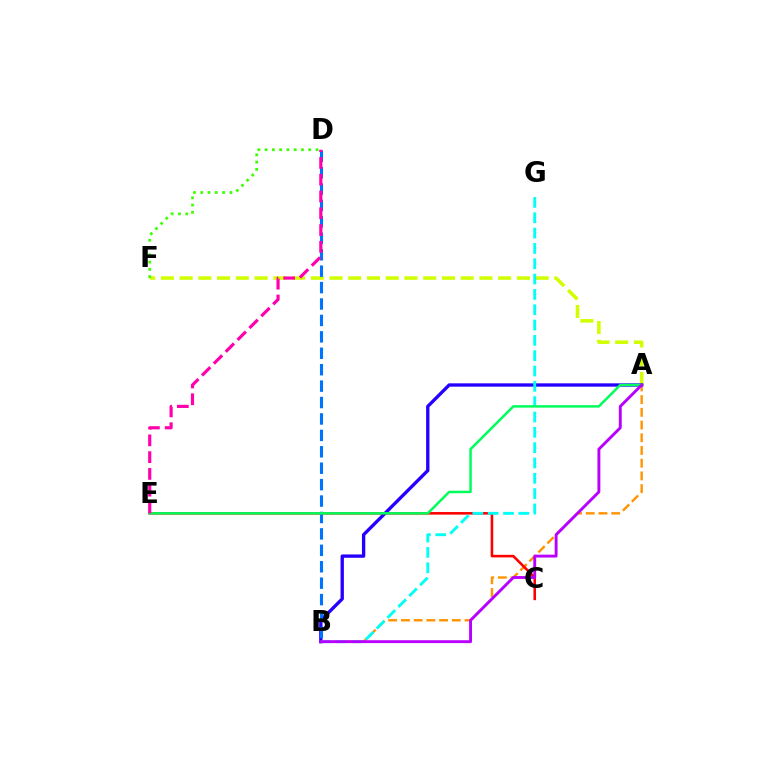{('A', 'B'): [{'color': '#ff9400', 'line_style': 'dashed', 'thickness': 1.73}, {'color': '#2500ff', 'line_style': 'solid', 'thickness': 2.4}, {'color': '#b900ff', 'line_style': 'solid', 'thickness': 2.08}], ('A', 'F'): [{'color': '#d1ff00', 'line_style': 'dashed', 'thickness': 2.55}], ('D', 'F'): [{'color': '#3dff00', 'line_style': 'dotted', 'thickness': 1.98}], ('C', 'E'): [{'color': '#ff0000', 'line_style': 'solid', 'thickness': 1.86}], ('B', 'D'): [{'color': '#0074ff', 'line_style': 'dashed', 'thickness': 2.23}], ('B', 'G'): [{'color': '#00fff6', 'line_style': 'dashed', 'thickness': 2.08}], ('A', 'E'): [{'color': '#00ff5c', 'line_style': 'solid', 'thickness': 1.8}], ('D', 'E'): [{'color': '#ff00ac', 'line_style': 'dashed', 'thickness': 2.28}]}